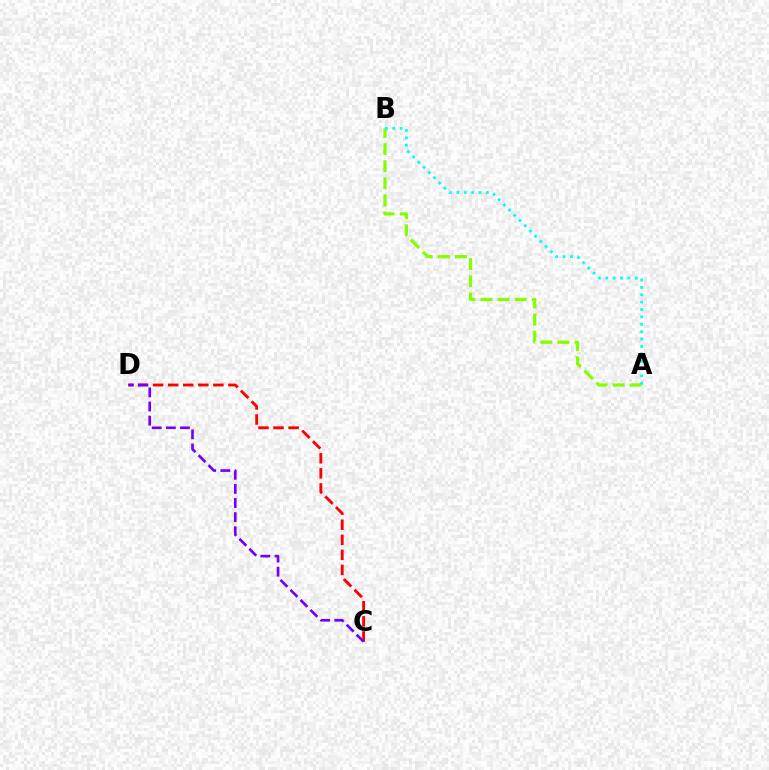{('A', 'B'): [{'color': '#84ff00', 'line_style': 'dashed', 'thickness': 2.32}, {'color': '#00fff6', 'line_style': 'dotted', 'thickness': 2.0}], ('C', 'D'): [{'color': '#ff0000', 'line_style': 'dashed', 'thickness': 2.05}, {'color': '#7200ff', 'line_style': 'dashed', 'thickness': 1.92}]}